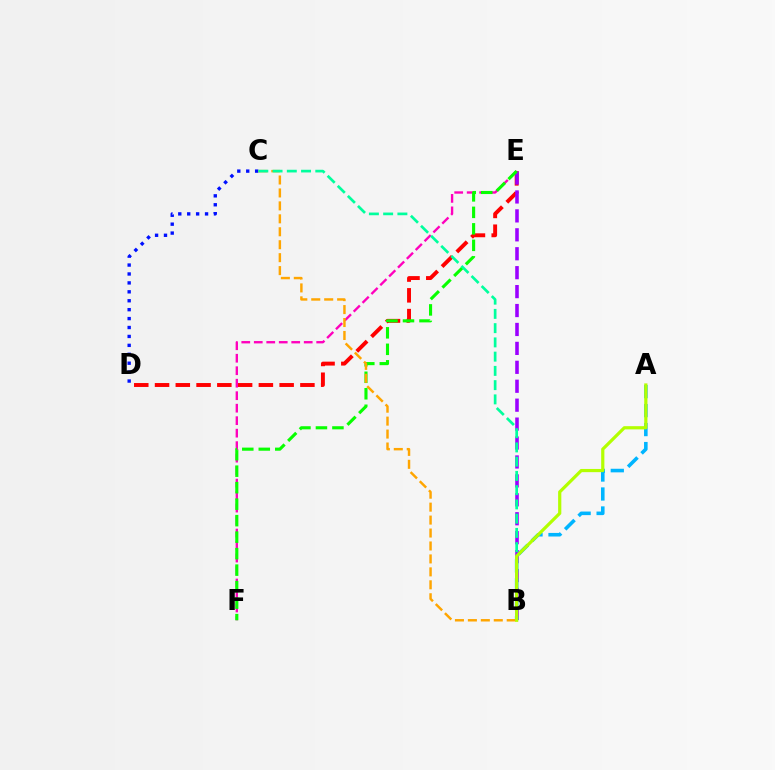{('D', 'E'): [{'color': '#ff0000', 'line_style': 'dashed', 'thickness': 2.82}], ('E', 'F'): [{'color': '#ff00bd', 'line_style': 'dashed', 'thickness': 1.7}, {'color': '#08ff00', 'line_style': 'dashed', 'thickness': 2.24}], ('B', 'E'): [{'color': '#9b00ff', 'line_style': 'dashed', 'thickness': 2.57}], ('A', 'B'): [{'color': '#00b5ff', 'line_style': 'dashed', 'thickness': 2.58}, {'color': '#b3ff00', 'line_style': 'solid', 'thickness': 2.3}], ('C', 'D'): [{'color': '#0010ff', 'line_style': 'dotted', 'thickness': 2.42}], ('B', 'C'): [{'color': '#ffa500', 'line_style': 'dashed', 'thickness': 1.76}, {'color': '#00ff9d', 'line_style': 'dashed', 'thickness': 1.94}]}